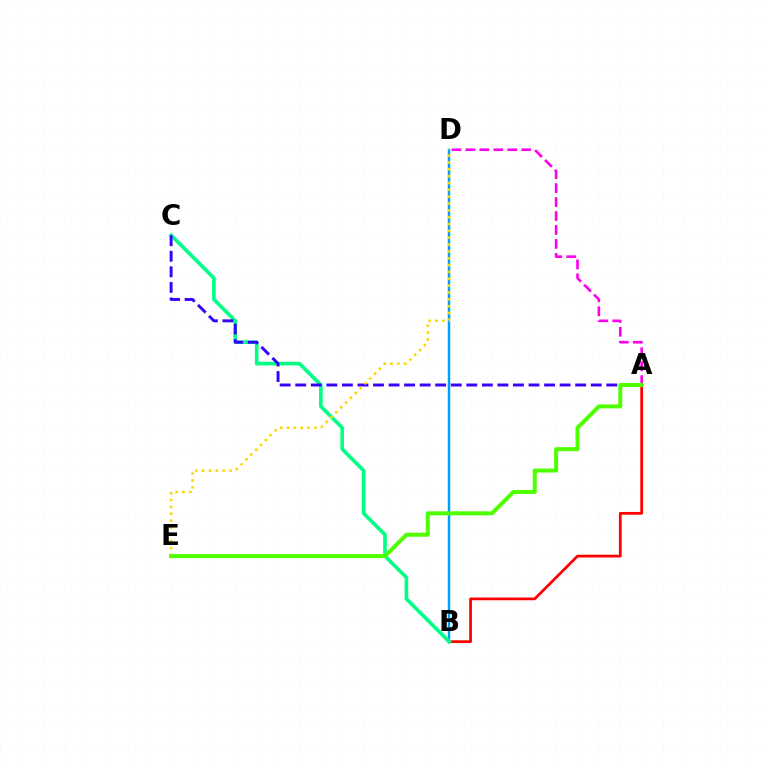{('B', 'D'): [{'color': '#009eff', 'line_style': 'solid', 'thickness': 1.77}], ('A', 'B'): [{'color': '#ff0000', 'line_style': 'solid', 'thickness': 1.98}], ('A', 'D'): [{'color': '#ff00ed', 'line_style': 'dashed', 'thickness': 1.89}], ('B', 'C'): [{'color': '#00ff86', 'line_style': 'solid', 'thickness': 2.62}], ('A', 'C'): [{'color': '#3700ff', 'line_style': 'dashed', 'thickness': 2.11}], ('D', 'E'): [{'color': '#ffd500', 'line_style': 'dotted', 'thickness': 1.86}], ('A', 'E'): [{'color': '#4fff00', 'line_style': 'solid', 'thickness': 2.89}]}